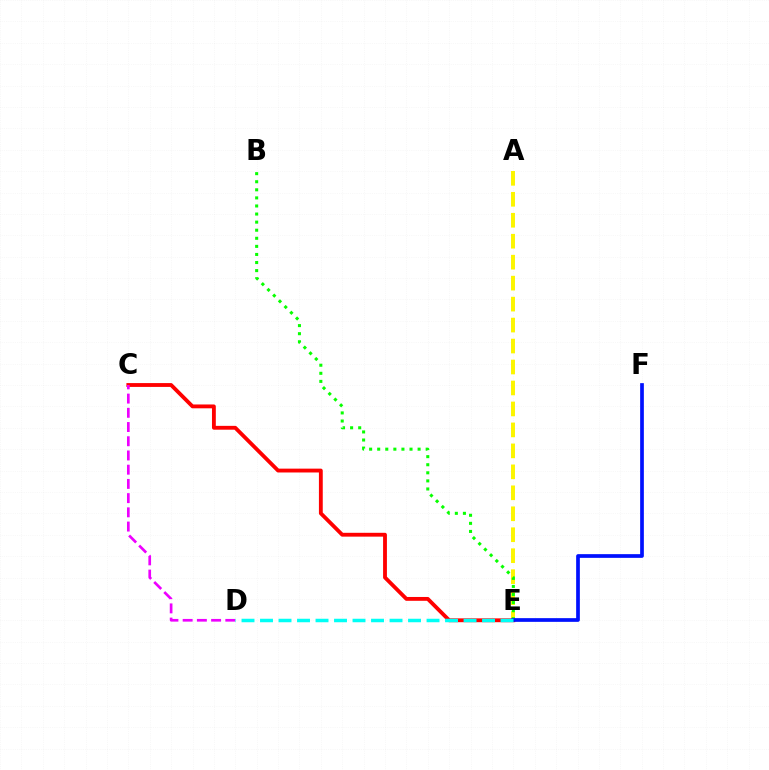{('C', 'E'): [{'color': '#ff0000', 'line_style': 'solid', 'thickness': 2.76}], ('A', 'E'): [{'color': '#fcf500', 'line_style': 'dashed', 'thickness': 2.85}], ('B', 'E'): [{'color': '#08ff00', 'line_style': 'dotted', 'thickness': 2.2}], ('E', 'F'): [{'color': '#0010ff', 'line_style': 'solid', 'thickness': 2.67}], ('C', 'D'): [{'color': '#ee00ff', 'line_style': 'dashed', 'thickness': 1.93}], ('D', 'E'): [{'color': '#00fff6', 'line_style': 'dashed', 'thickness': 2.51}]}